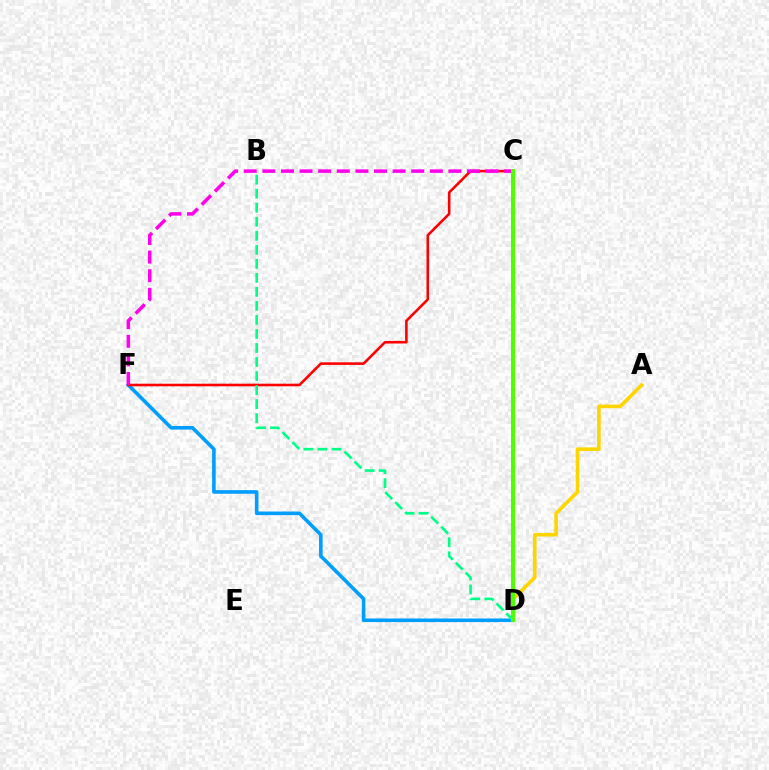{('D', 'F'): [{'color': '#009eff', 'line_style': 'solid', 'thickness': 2.59}], ('C', 'D'): [{'color': '#3700ff', 'line_style': 'solid', 'thickness': 1.87}, {'color': '#4fff00', 'line_style': 'solid', 'thickness': 2.88}], ('C', 'F'): [{'color': '#ff0000', 'line_style': 'solid', 'thickness': 1.86}, {'color': '#ff00ed', 'line_style': 'dashed', 'thickness': 2.53}], ('A', 'D'): [{'color': '#ffd500', 'line_style': 'solid', 'thickness': 2.61}], ('B', 'D'): [{'color': '#00ff86', 'line_style': 'dashed', 'thickness': 1.91}]}